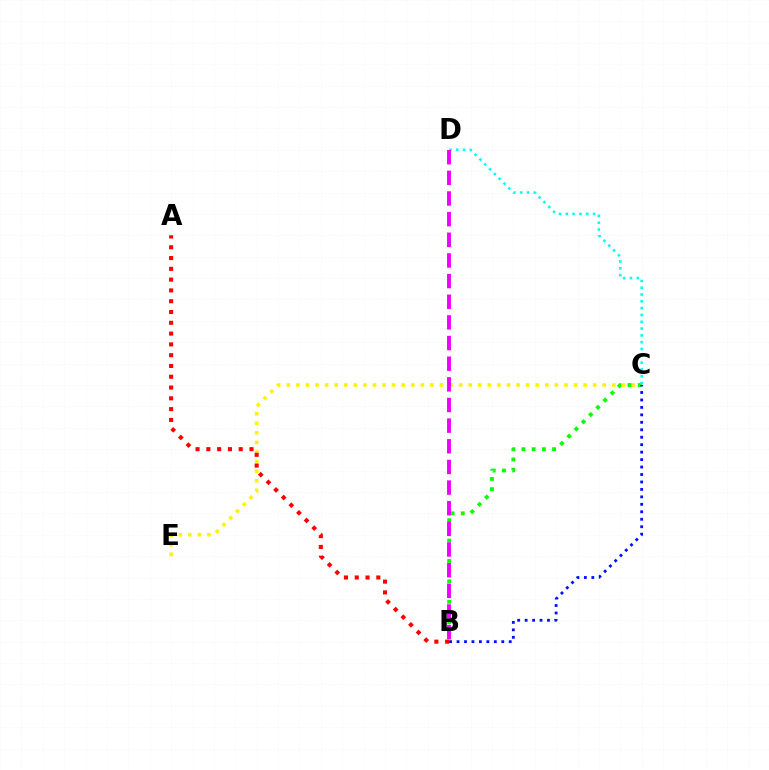{('C', 'E'): [{'color': '#fcf500', 'line_style': 'dotted', 'thickness': 2.6}], ('B', 'C'): [{'color': '#08ff00', 'line_style': 'dotted', 'thickness': 2.77}, {'color': '#0010ff', 'line_style': 'dotted', 'thickness': 2.03}], ('C', 'D'): [{'color': '#00fff6', 'line_style': 'dotted', 'thickness': 1.85}], ('A', 'B'): [{'color': '#ff0000', 'line_style': 'dotted', 'thickness': 2.93}], ('B', 'D'): [{'color': '#ee00ff', 'line_style': 'dashed', 'thickness': 2.81}]}